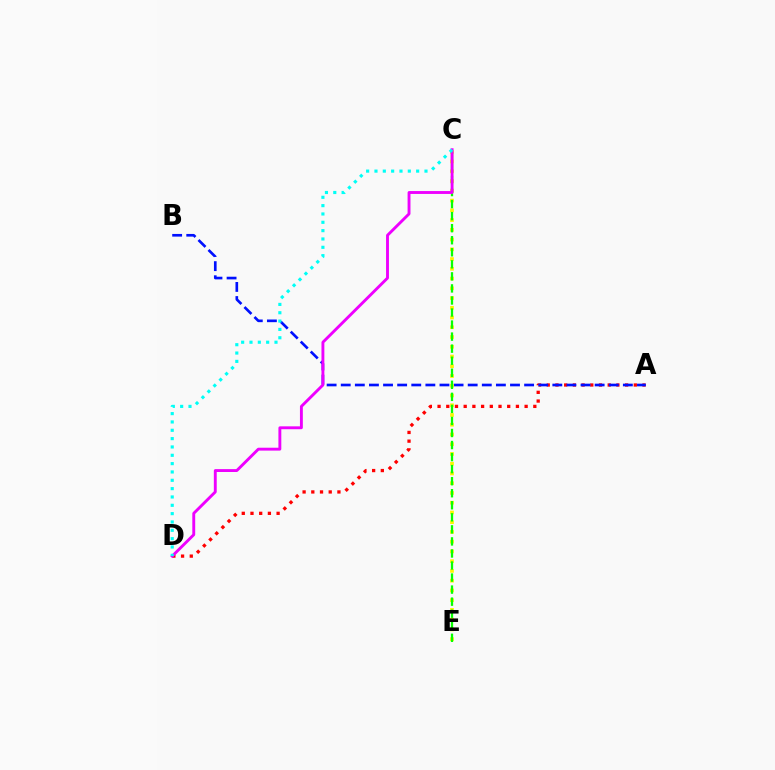{('A', 'D'): [{'color': '#ff0000', 'line_style': 'dotted', 'thickness': 2.37}], ('A', 'B'): [{'color': '#0010ff', 'line_style': 'dashed', 'thickness': 1.92}], ('C', 'E'): [{'color': '#fcf500', 'line_style': 'dotted', 'thickness': 2.65}, {'color': '#08ff00', 'line_style': 'dashed', 'thickness': 1.64}], ('C', 'D'): [{'color': '#ee00ff', 'line_style': 'solid', 'thickness': 2.08}, {'color': '#00fff6', 'line_style': 'dotted', 'thickness': 2.26}]}